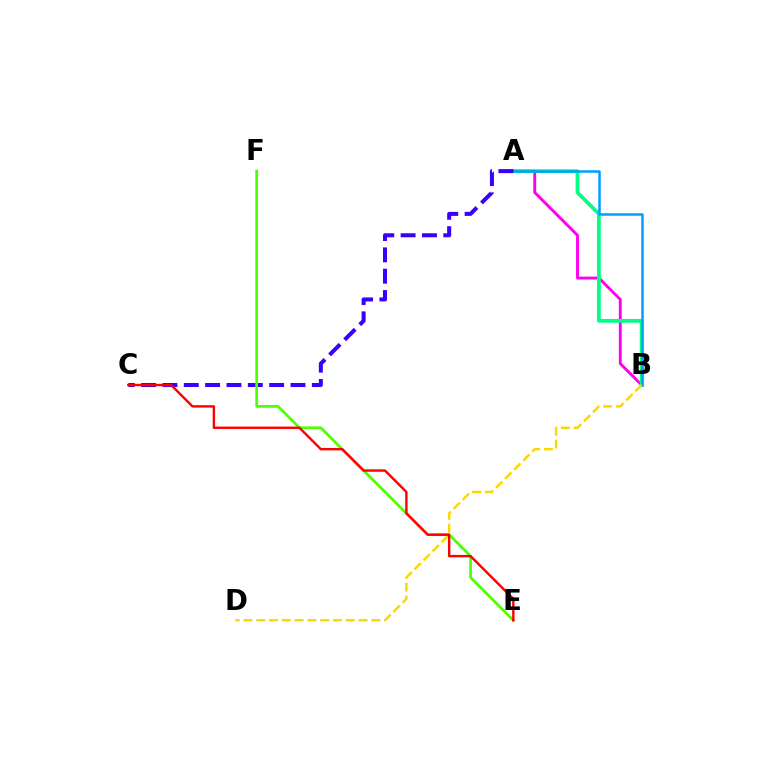{('A', 'B'): [{'color': '#ff00ed', 'line_style': 'solid', 'thickness': 2.09}, {'color': '#00ff86', 'line_style': 'solid', 'thickness': 2.69}, {'color': '#009eff', 'line_style': 'solid', 'thickness': 1.81}], ('A', 'C'): [{'color': '#3700ff', 'line_style': 'dashed', 'thickness': 2.9}], ('E', 'F'): [{'color': '#4fff00', 'line_style': 'solid', 'thickness': 1.97}], ('B', 'D'): [{'color': '#ffd500', 'line_style': 'dashed', 'thickness': 1.74}], ('C', 'E'): [{'color': '#ff0000', 'line_style': 'solid', 'thickness': 1.73}]}